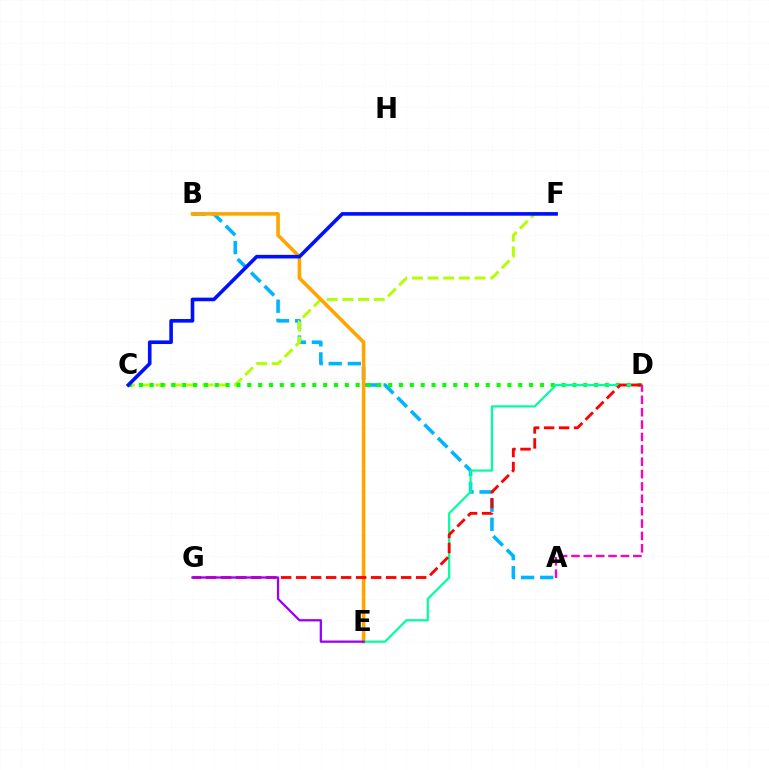{('A', 'B'): [{'color': '#00b5ff', 'line_style': 'dashed', 'thickness': 2.59}], ('C', 'F'): [{'color': '#b3ff00', 'line_style': 'dashed', 'thickness': 2.13}, {'color': '#0010ff', 'line_style': 'solid', 'thickness': 2.6}], ('C', 'D'): [{'color': '#08ff00', 'line_style': 'dotted', 'thickness': 2.95}], ('B', 'E'): [{'color': '#ffa500', 'line_style': 'solid', 'thickness': 2.59}], ('D', 'E'): [{'color': '#00ff9d', 'line_style': 'solid', 'thickness': 1.59}], ('D', 'G'): [{'color': '#ff0000', 'line_style': 'dashed', 'thickness': 2.04}], ('E', 'G'): [{'color': '#9b00ff', 'line_style': 'solid', 'thickness': 1.65}], ('A', 'D'): [{'color': '#ff00bd', 'line_style': 'dashed', 'thickness': 1.68}]}